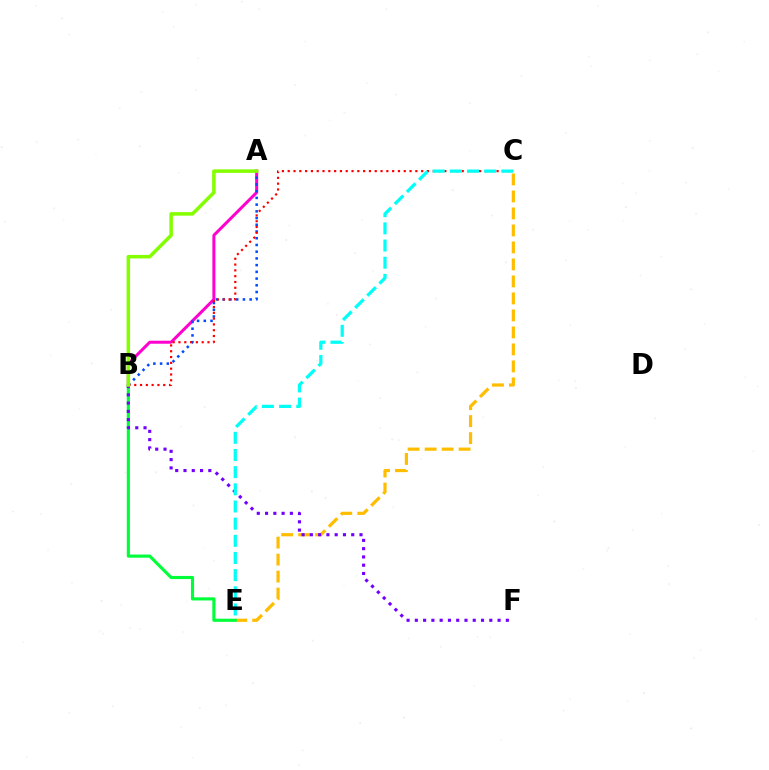{('C', 'E'): [{'color': '#ffbd00', 'line_style': 'dashed', 'thickness': 2.31}, {'color': '#00fff6', 'line_style': 'dashed', 'thickness': 2.33}], ('A', 'B'): [{'color': '#ff00cf', 'line_style': 'solid', 'thickness': 2.17}, {'color': '#004bff', 'line_style': 'dotted', 'thickness': 1.83}, {'color': '#84ff00', 'line_style': 'solid', 'thickness': 2.53}], ('B', 'E'): [{'color': '#00ff39', 'line_style': 'solid', 'thickness': 2.25}], ('B', 'C'): [{'color': '#ff0000', 'line_style': 'dotted', 'thickness': 1.58}], ('B', 'F'): [{'color': '#7200ff', 'line_style': 'dotted', 'thickness': 2.25}]}